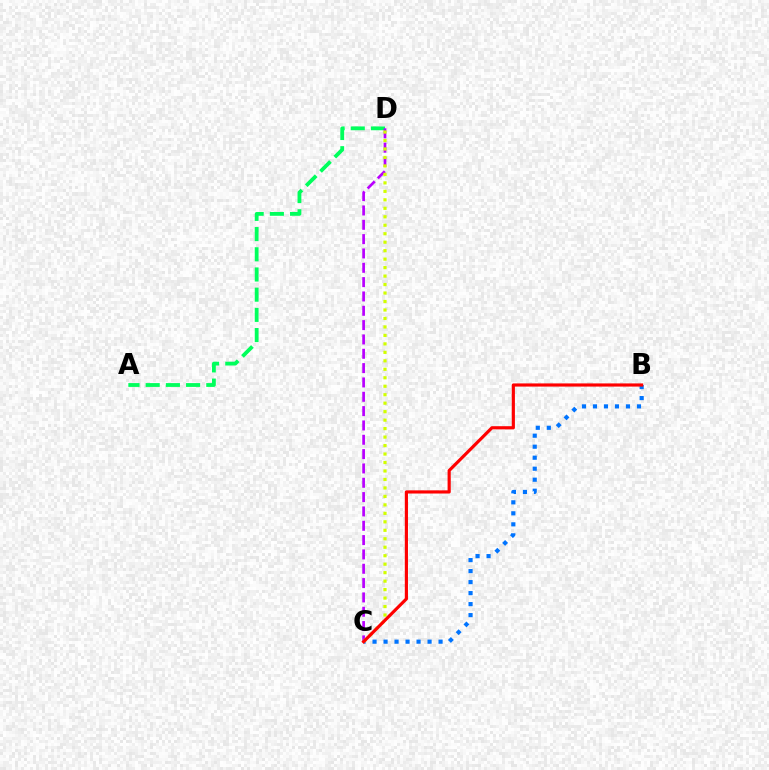{('A', 'D'): [{'color': '#00ff5c', 'line_style': 'dashed', 'thickness': 2.74}], ('B', 'C'): [{'color': '#0074ff', 'line_style': 'dotted', 'thickness': 2.99}, {'color': '#ff0000', 'line_style': 'solid', 'thickness': 2.28}], ('C', 'D'): [{'color': '#b900ff', 'line_style': 'dashed', 'thickness': 1.95}, {'color': '#d1ff00', 'line_style': 'dotted', 'thickness': 2.3}]}